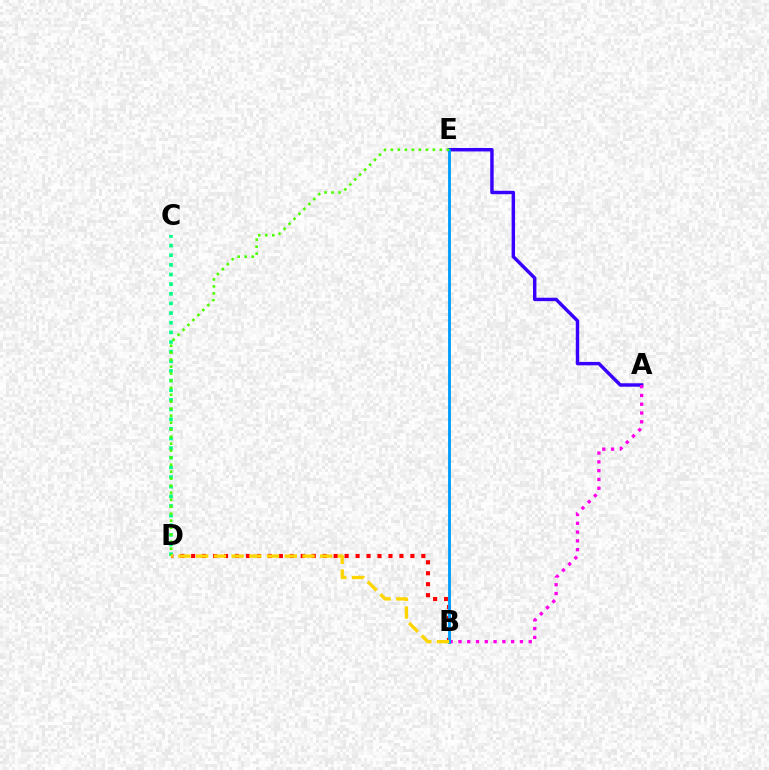{('B', 'D'): [{'color': '#ff0000', 'line_style': 'dotted', 'thickness': 2.98}, {'color': '#ffd500', 'line_style': 'dashed', 'thickness': 2.41}], ('A', 'E'): [{'color': '#3700ff', 'line_style': 'solid', 'thickness': 2.47}], ('C', 'D'): [{'color': '#00ff86', 'line_style': 'dotted', 'thickness': 2.62}], ('A', 'B'): [{'color': '#ff00ed', 'line_style': 'dotted', 'thickness': 2.39}], ('B', 'E'): [{'color': '#009eff', 'line_style': 'solid', 'thickness': 2.07}], ('D', 'E'): [{'color': '#4fff00', 'line_style': 'dotted', 'thickness': 1.9}]}